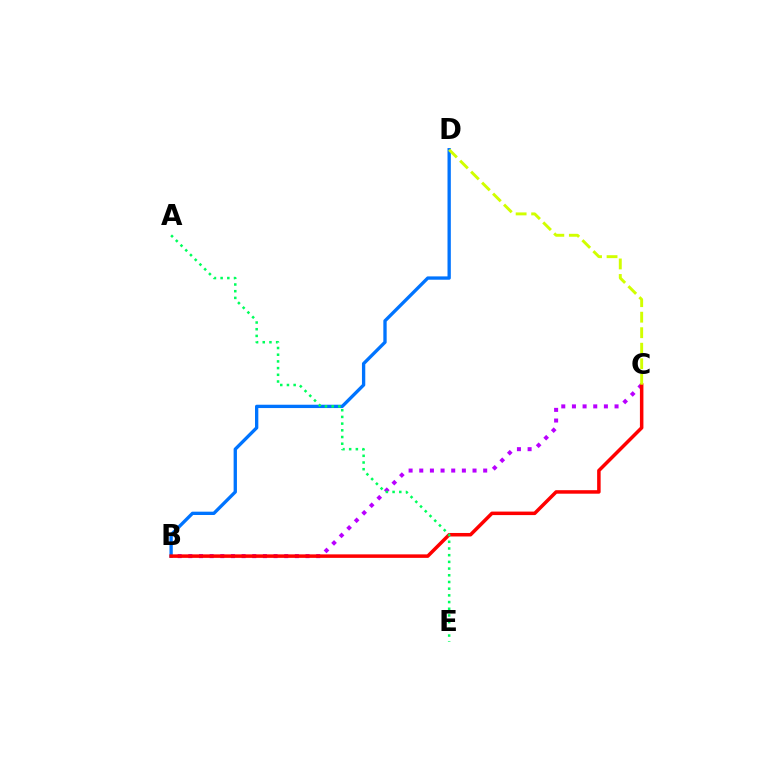{('B', 'C'): [{'color': '#b900ff', 'line_style': 'dotted', 'thickness': 2.89}, {'color': '#ff0000', 'line_style': 'solid', 'thickness': 2.52}], ('B', 'D'): [{'color': '#0074ff', 'line_style': 'solid', 'thickness': 2.39}], ('A', 'E'): [{'color': '#00ff5c', 'line_style': 'dotted', 'thickness': 1.82}], ('C', 'D'): [{'color': '#d1ff00', 'line_style': 'dashed', 'thickness': 2.11}]}